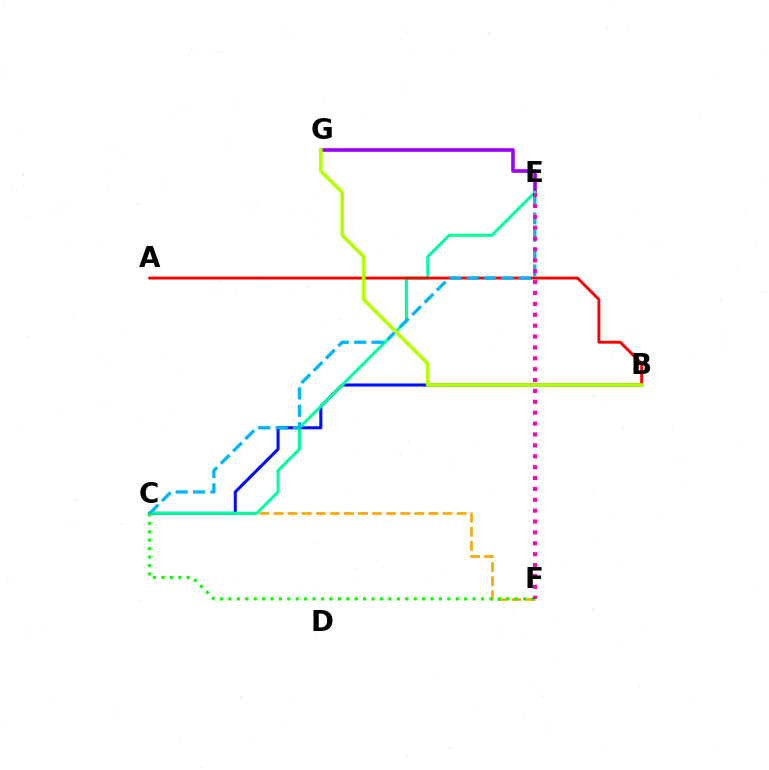{('C', 'F'): [{'color': '#ffa500', 'line_style': 'dashed', 'thickness': 1.91}, {'color': '#08ff00', 'line_style': 'dotted', 'thickness': 2.29}], ('E', 'G'): [{'color': '#9b00ff', 'line_style': 'solid', 'thickness': 2.61}], ('B', 'C'): [{'color': '#0010ff', 'line_style': 'solid', 'thickness': 2.22}], ('C', 'E'): [{'color': '#00ff9d', 'line_style': 'solid', 'thickness': 2.21}, {'color': '#00b5ff', 'line_style': 'dashed', 'thickness': 2.36}], ('A', 'B'): [{'color': '#ff0000', 'line_style': 'solid', 'thickness': 2.08}], ('E', 'F'): [{'color': '#ff00bd', 'line_style': 'dotted', 'thickness': 2.96}], ('B', 'G'): [{'color': '#b3ff00', 'line_style': 'solid', 'thickness': 2.6}]}